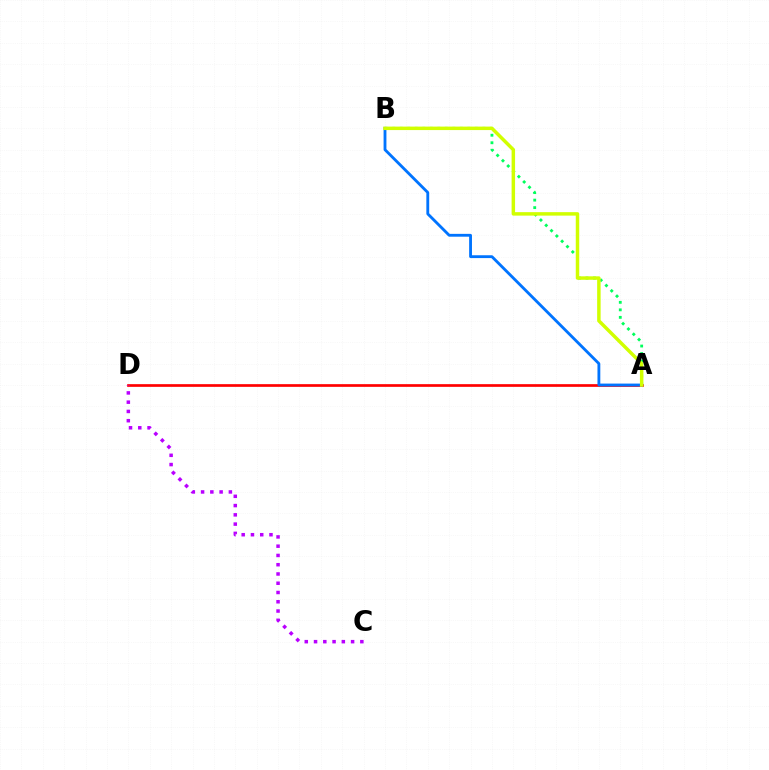{('A', 'D'): [{'color': '#ff0000', 'line_style': 'solid', 'thickness': 1.94}], ('A', 'B'): [{'color': '#00ff5c', 'line_style': 'dotted', 'thickness': 2.04}, {'color': '#0074ff', 'line_style': 'solid', 'thickness': 2.04}, {'color': '#d1ff00', 'line_style': 'solid', 'thickness': 2.5}], ('C', 'D'): [{'color': '#b900ff', 'line_style': 'dotted', 'thickness': 2.52}]}